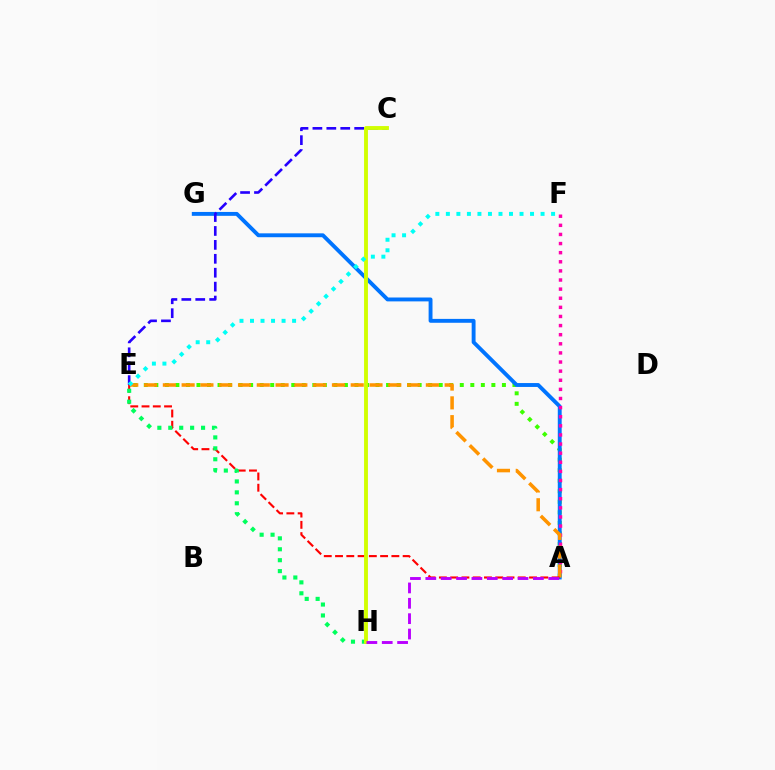{('A', 'E'): [{'color': '#3dff00', 'line_style': 'dotted', 'thickness': 2.86}, {'color': '#ff9400', 'line_style': 'dashed', 'thickness': 2.55}, {'color': '#ff0000', 'line_style': 'dashed', 'thickness': 1.53}], ('A', 'G'): [{'color': '#0074ff', 'line_style': 'solid', 'thickness': 2.8}], ('A', 'F'): [{'color': '#ff00ac', 'line_style': 'dotted', 'thickness': 2.48}], ('C', 'E'): [{'color': '#2500ff', 'line_style': 'dashed', 'thickness': 1.89}], ('E', 'H'): [{'color': '#00ff5c', 'line_style': 'dotted', 'thickness': 2.97}], ('C', 'H'): [{'color': '#d1ff00', 'line_style': 'solid', 'thickness': 2.78}], ('E', 'F'): [{'color': '#00fff6', 'line_style': 'dotted', 'thickness': 2.86}], ('A', 'H'): [{'color': '#b900ff', 'line_style': 'dashed', 'thickness': 2.09}]}